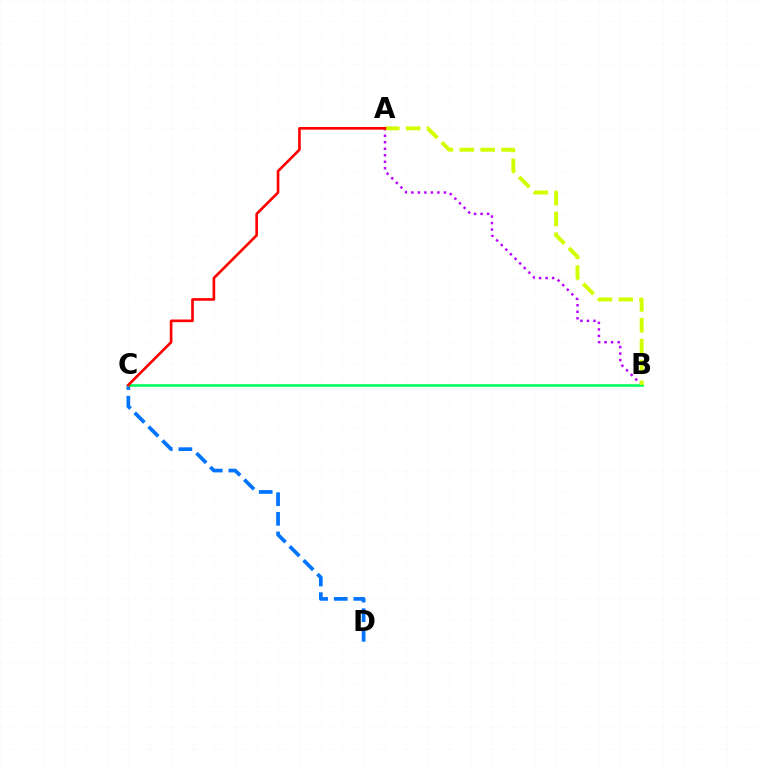{('A', 'B'): [{'color': '#b900ff', 'line_style': 'dotted', 'thickness': 1.77}, {'color': '#d1ff00', 'line_style': 'dashed', 'thickness': 2.83}], ('C', 'D'): [{'color': '#0074ff', 'line_style': 'dashed', 'thickness': 2.66}], ('B', 'C'): [{'color': '#00ff5c', 'line_style': 'solid', 'thickness': 1.85}], ('A', 'C'): [{'color': '#ff0000', 'line_style': 'solid', 'thickness': 1.91}]}